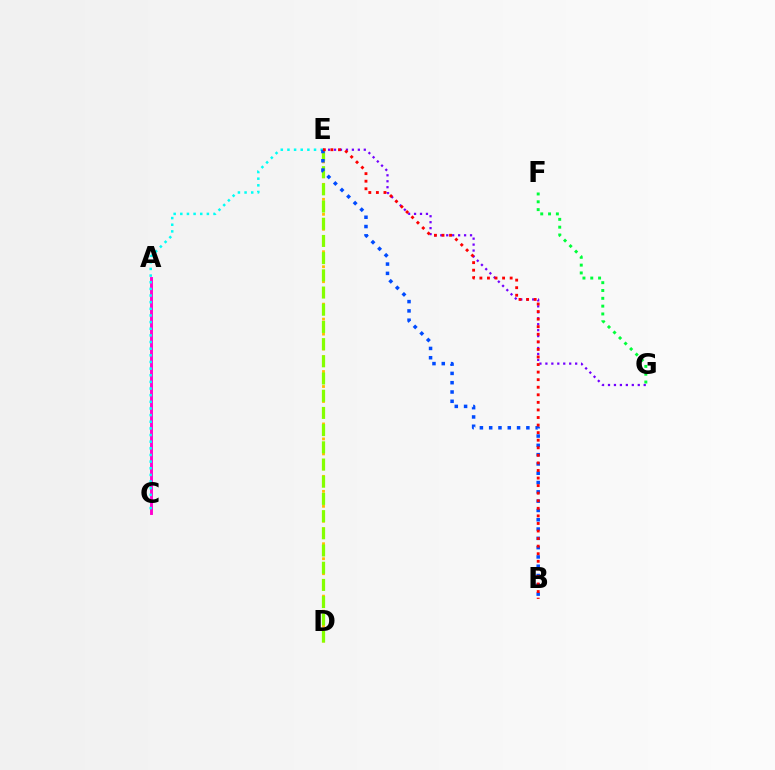{('D', 'E'): [{'color': '#ffbd00', 'line_style': 'dotted', 'thickness': 2.03}, {'color': '#84ff00', 'line_style': 'dashed', 'thickness': 2.34}], ('E', 'G'): [{'color': '#7200ff', 'line_style': 'dotted', 'thickness': 1.62}], ('A', 'C'): [{'color': '#ff00cf', 'line_style': 'solid', 'thickness': 2.08}], ('C', 'E'): [{'color': '#00fff6', 'line_style': 'dotted', 'thickness': 1.81}], ('F', 'G'): [{'color': '#00ff39', 'line_style': 'dotted', 'thickness': 2.12}], ('B', 'E'): [{'color': '#004bff', 'line_style': 'dotted', 'thickness': 2.53}, {'color': '#ff0000', 'line_style': 'dotted', 'thickness': 2.06}]}